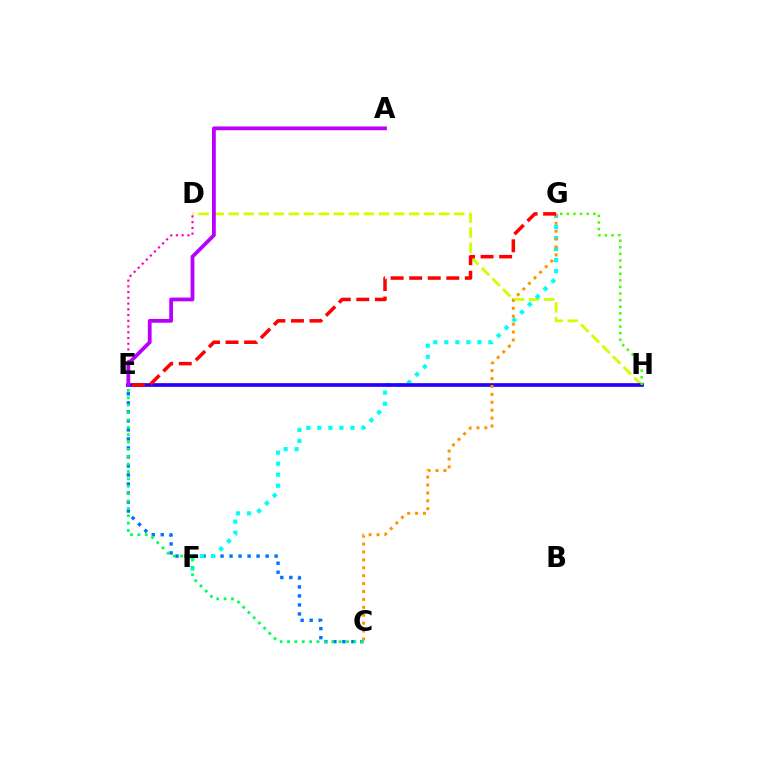{('D', 'H'): [{'color': '#d1ff00', 'line_style': 'dashed', 'thickness': 2.04}], ('C', 'E'): [{'color': '#0074ff', 'line_style': 'dotted', 'thickness': 2.45}, {'color': '#00ff5c', 'line_style': 'dotted', 'thickness': 2.0}], ('F', 'G'): [{'color': '#00fff6', 'line_style': 'dotted', 'thickness': 3.0}], ('E', 'H'): [{'color': '#2500ff', 'line_style': 'solid', 'thickness': 2.66}], ('G', 'H'): [{'color': '#3dff00', 'line_style': 'dotted', 'thickness': 1.79}], ('D', 'E'): [{'color': '#ff00ac', 'line_style': 'dotted', 'thickness': 1.56}], ('C', 'G'): [{'color': '#ff9400', 'line_style': 'dotted', 'thickness': 2.15}], ('E', 'G'): [{'color': '#ff0000', 'line_style': 'dashed', 'thickness': 2.52}], ('A', 'E'): [{'color': '#b900ff', 'line_style': 'solid', 'thickness': 2.73}]}